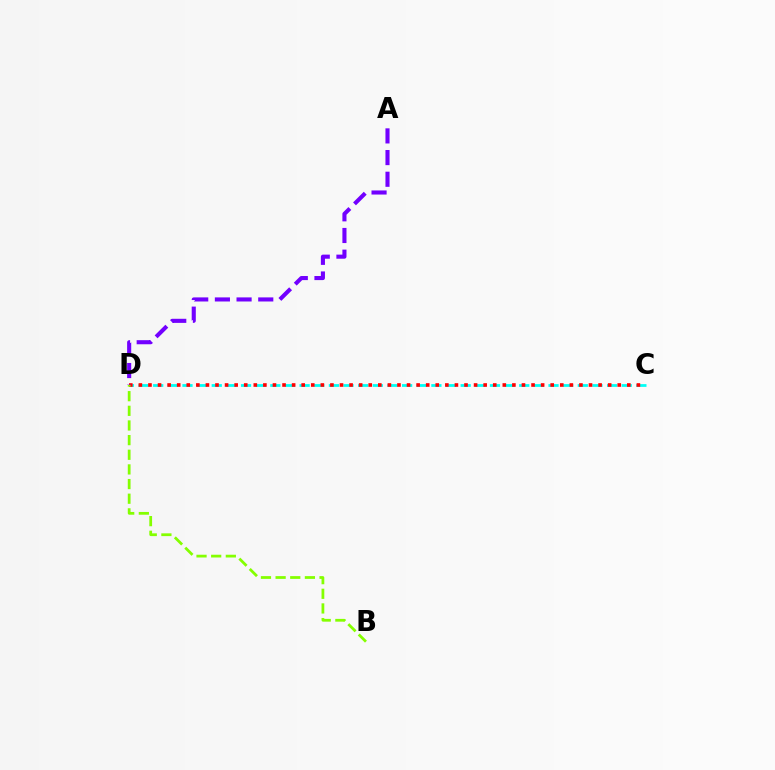{('C', 'D'): [{'color': '#00fff6', 'line_style': 'dashed', 'thickness': 1.99}, {'color': '#ff0000', 'line_style': 'dotted', 'thickness': 2.6}], ('A', 'D'): [{'color': '#7200ff', 'line_style': 'dashed', 'thickness': 2.95}], ('B', 'D'): [{'color': '#84ff00', 'line_style': 'dashed', 'thickness': 1.99}]}